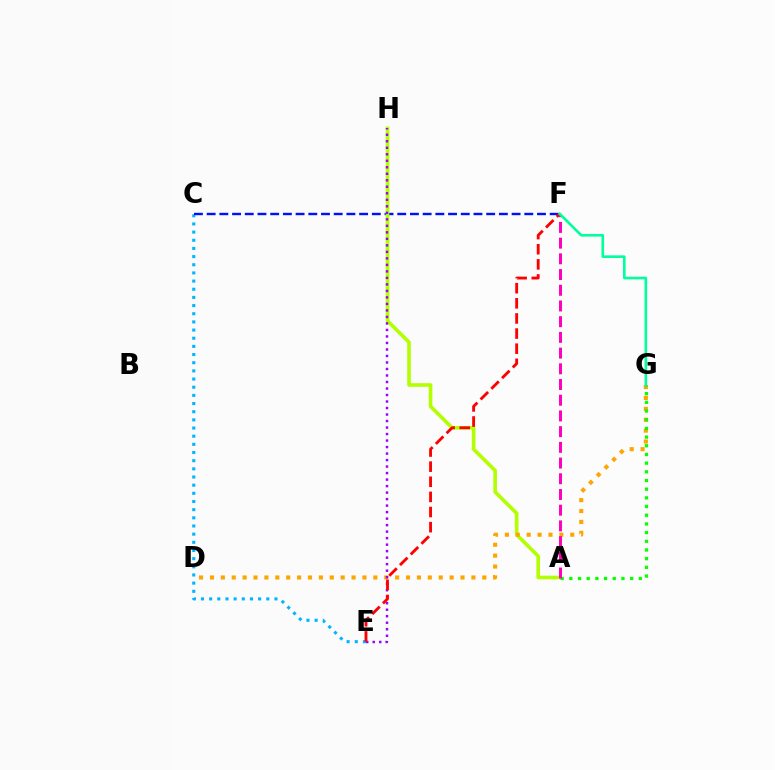{('C', 'E'): [{'color': '#00b5ff', 'line_style': 'dotted', 'thickness': 2.22}], ('C', 'F'): [{'color': '#0010ff', 'line_style': 'dashed', 'thickness': 1.73}], ('A', 'H'): [{'color': '#b3ff00', 'line_style': 'solid', 'thickness': 2.6}], ('D', 'G'): [{'color': '#ffa500', 'line_style': 'dotted', 'thickness': 2.96}], ('E', 'H'): [{'color': '#9b00ff', 'line_style': 'dotted', 'thickness': 1.77}], ('A', 'G'): [{'color': '#08ff00', 'line_style': 'dotted', 'thickness': 2.36}], ('A', 'F'): [{'color': '#ff00bd', 'line_style': 'dashed', 'thickness': 2.13}], ('E', 'F'): [{'color': '#ff0000', 'line_style': 'dashed', 'thickness': 2.05}], ('F', 'G'): [{'color': '#00ff9d', 'line_style': 'solid', 'thickness': 1.89}]}